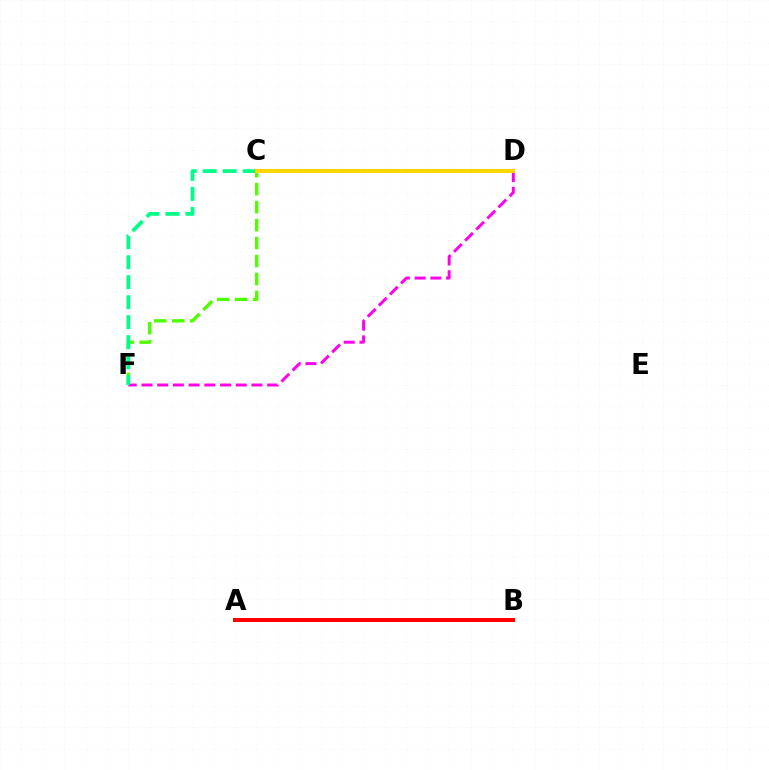{('D', 'F'): [{'color': '#ff00ed', 'line_style': 'dashed', 'thickness': 2.13}], ('A', 'B'): [{'color': '#009eff', 'line_style': 'dotted', 'thickness': 1.51}, {'color': '#ff0000', 'line_style': 'solid', 'thickness': 2.9}], ('C', 'D'): [{'color': '#3700ff', 'line_style': 'dotted', 'thickness': 2.55}, {'color': '#ffd500', 'line_style': 'solid', 'thickness': 2.89}], ('C', 'F'): [{'color': '#4fff00', 'line_style': 'dashed', 'thickness': 2.44}, {'color': '#00ff86', 'line_style': 'dashed', 'thickness': 2.72}]}